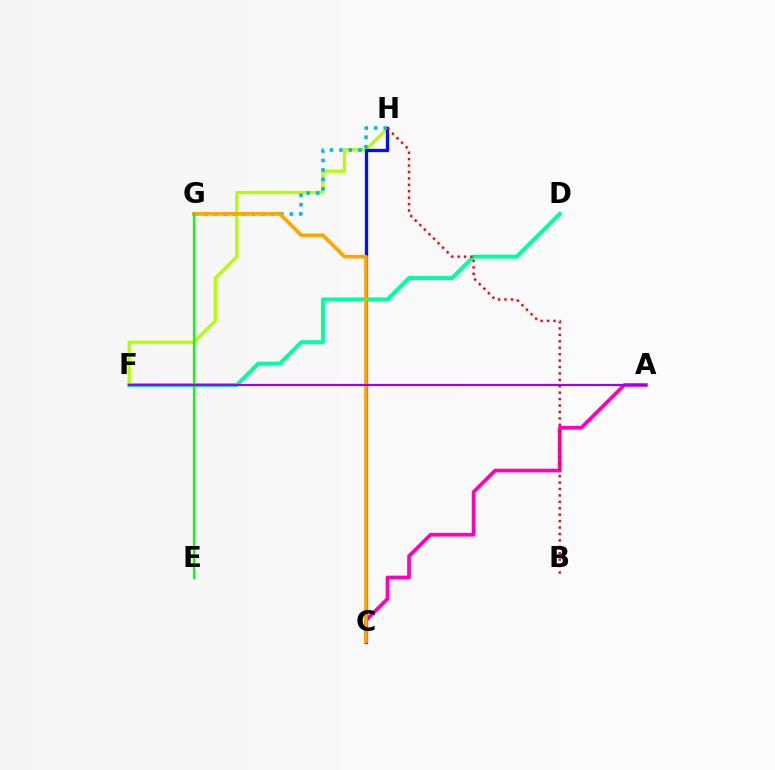{('A', 'C'): [{'color': '#ff00bd', 'line_style': 'solid', 'thickness': 2.68}], ('F', 'H'): [{'color': '#b3ff00', 'line_style': 'solid', 'thickness': 2.35}], ('C', 'H'): [{'color': '#0010ff', 'line_style': 'solid', 'thickness': 2.36}], ('G', 'H'): [{'color': '#00b5ff', 'line_style': 'dotted', 'thickness': 2.57}], ('D', 'F'): [{'color': '#00ff9d', 'line_style': 'solid', 'thickness': 2.88}], ('C', 'G'): [{'color': '#ffa500', 'line_style': 'solid', 'thickness': 2.63}], ('B', 'H'): [{'color': '#ff0000', 'line_style': 'dotted', 'thickness': 1.74}], ('E', 'G'): [{'color': '#08ff00', 'line_style': 'solid', 'thickness': 1.61}], ('A', 'F'): [{'color': '#9b00ff', 'line_style': 'solid', 'thickness': 1.57}]}